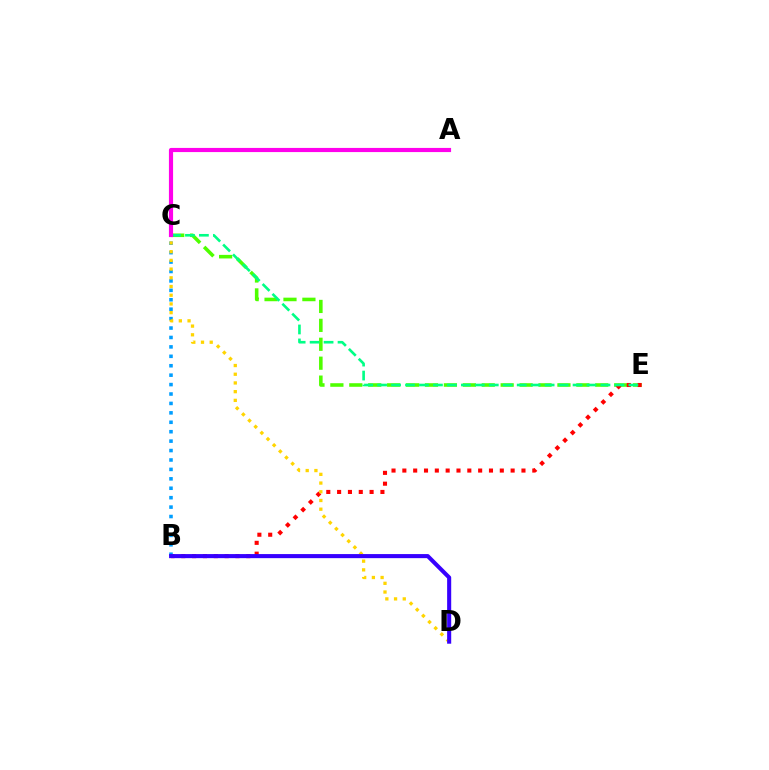{('C', 'E'): [{'color': '#4fff00', 'line_style': 'dashed', 'thickness': 2.57}, {'color': '#00ff86', 'line_style': 'dashed', 'thickness': 1.9}], ('B', 'E'): [{'color': '#ff0000', 'line_style': 'dotted', 'thickness': 2.94}], ('B', 'C'): [{'color': '#009eff', 'line_style': 'dotted', 'thickness': 2.56}], ('C', 'D'): [{'color': '#ffd500', 'line_style': 'dotted', 'thickness': 2.37}], ('B', 'D'): [{'color': '#3700ff', 'line_style': 'solid', 'thickness': 2.93}], ('A', 'C'): [{'color': '#ff00ed', 'line_style': 'solid', 'thickness': 2.99}]}